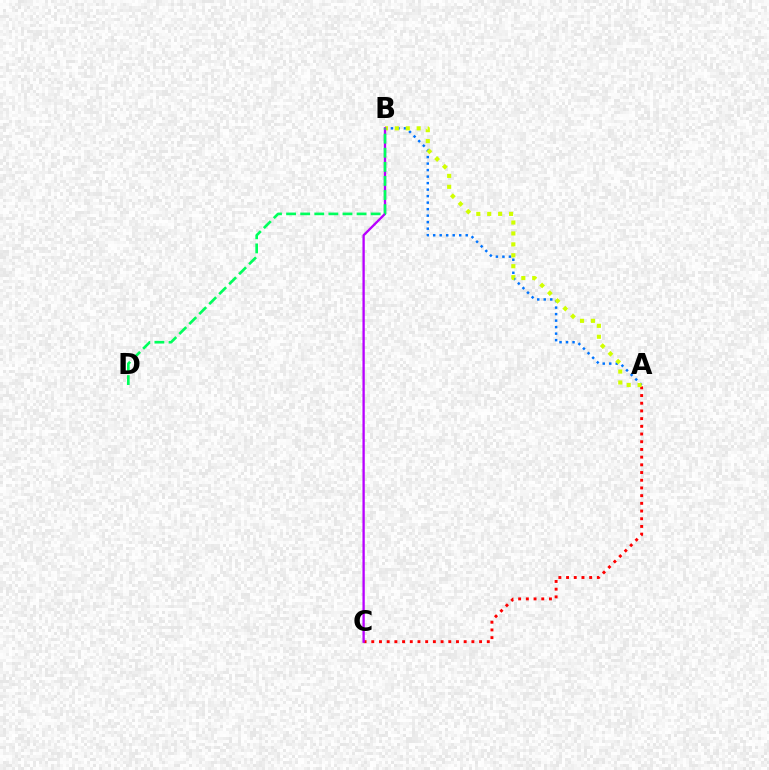{('A', 'B'): [{'color': '#0074ff', 'line_style': 'dotted', 'thickness': 1.77}, {'color': '#d1ff00', 'line_style': 'dotted', 'thickness': 2.97}], ('A', 'C'): [{'color': '#ff0000', 'line_style': 'dotted', 'thickness': 2.09}], ('B', 'C'): [{'color': '#b900ff', 'line_style': 'solid', 'thickness': 1.67}], ('B', 'D'): [{'color': '#00ff5c', 'line_style': 'dashed', 'thickness': 1.92}]}